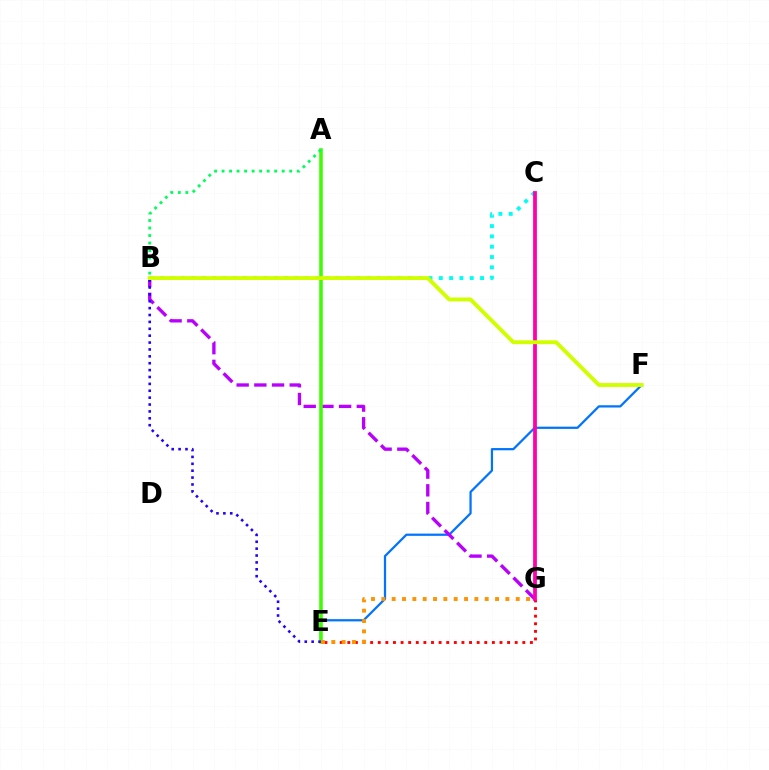{('E', 'F'): [{'color': '#0074ff', 'line_style': 'solid', 'thickness': 1.61}], ('E', 'G'): [{'color': '#ff0000', 'line_style': 'dotted', 'thickness': 2.07}, {'color': '#ff9400', 'line_style': 'dotted', 'thickness': 2.81}], ('B', 'G'): [{'color': '#b900ff', 'line_style': 'dashed', 'thickness': 2.4}], ('A', 'E'): [{'color': '#3dff00', 'line_style': 'solid', 'thickness': 2.57}], ('B', 'C'): [{'color': '#00fff6', 'line_style': 'dotted', 'thickness': 2.8}], ('A', 'B'): [{'color': '#00ff5c', 'line_style': 'dotted', 'thickness': 2.04}], ('B', 'E'): [{'color': '#2500ff', 'line_style': 'dotted', 'thickness': 1.87}], ('C', 'G'): [{'color': '#ff00ac', 'line_style': 'solid', 'thickness': 2.71}], ('B', 'F'): [{'color': '#d1ff00', 'line_style': 'solid', 'thickness': 2.8}]}